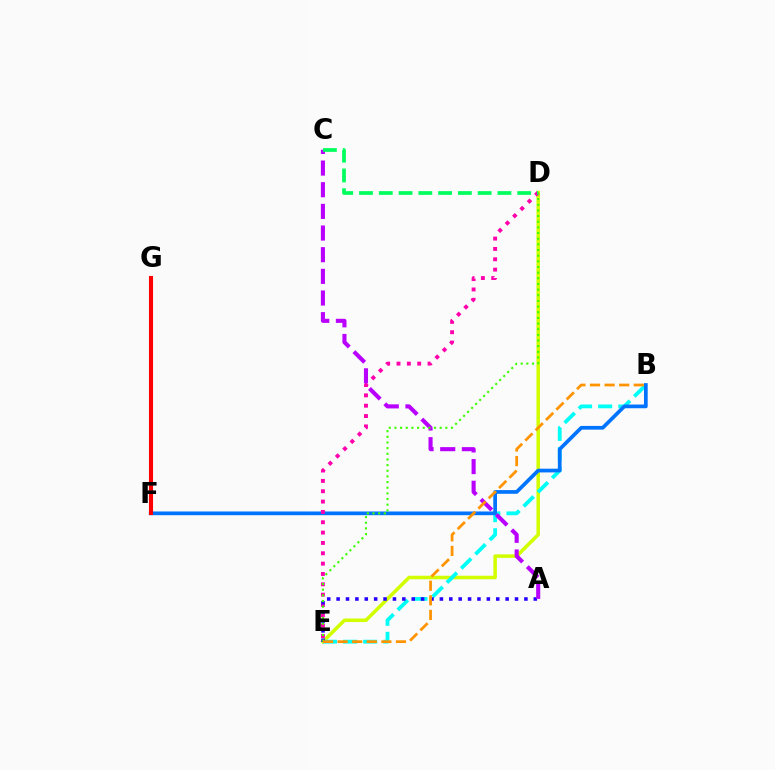{('D', 'E'): [{'color': '#d1ff00', 'line_style': 'solid', 'thickness': 2.53}, {'color': '#ff00ac', 'line_style': 'dotted', 'thickness': 2.81}, {'color': '#3dff00', 'line_style': 'dotted', 'thickness': 1.54}], ('B', 'E'): [{'color': '#00fff6', 'line_style': 'dashed', 'thickness': 2.73}, {'color': '#ff9400', 'line_style': 'dashed', 'thickness': 1.98}], ('B', 'F'): [{'color': '#0074ff', 'line_style': 'solid', 'thickness': 2.68}], ('F', 'G'): [{'color': '#ff0000', 'line_style': 'solid', 'thickness': 2.95}], ('A', 'E'): [{'color': '#2500ff', 'line_style': 'dotted', 'thickness': 2.55}], ('A', 'C'): [{'color': '#b900ff', 'line_style': 'dashed', 'thickness': 2.94}], ('C', 'D'): [{'color': '#00ff5c', 'line_style': 'dashed', 'thickness': 2.69}]}